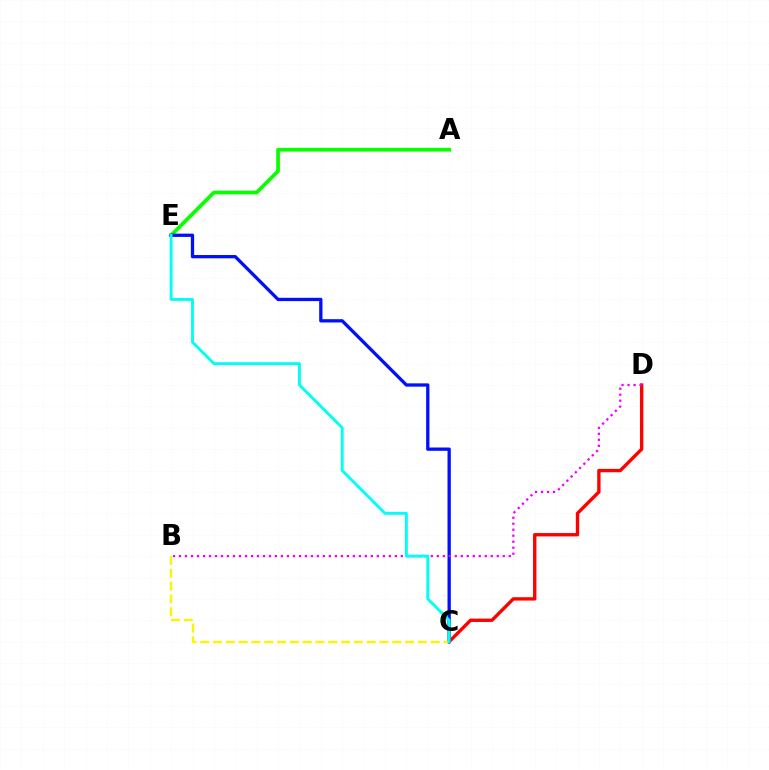{('C', 'D'): [{'color': '#ff0000', 'line_style': 'solid', 'thickness': 2.42}], ('A', 'E'): [{'color': '#08ff00', 'line_style': 'solid', 'thickness': 2.69}], ('C', 'E'): [{'color': '#0010ff', 'line_style': 'solid', 'thickness': 2.37}, {'color': '#00fff6', 'line_style': 'solid', 'thickness': 2.08}], ('B', 'D'): [{'color': '#ee00ff', 'line_style': 'dotted', 'thickness': 1.63}], ('B', 'C'): [{'color': '#fcf500', 'line_style': 'dashed', 'thickness': 1.74}]}